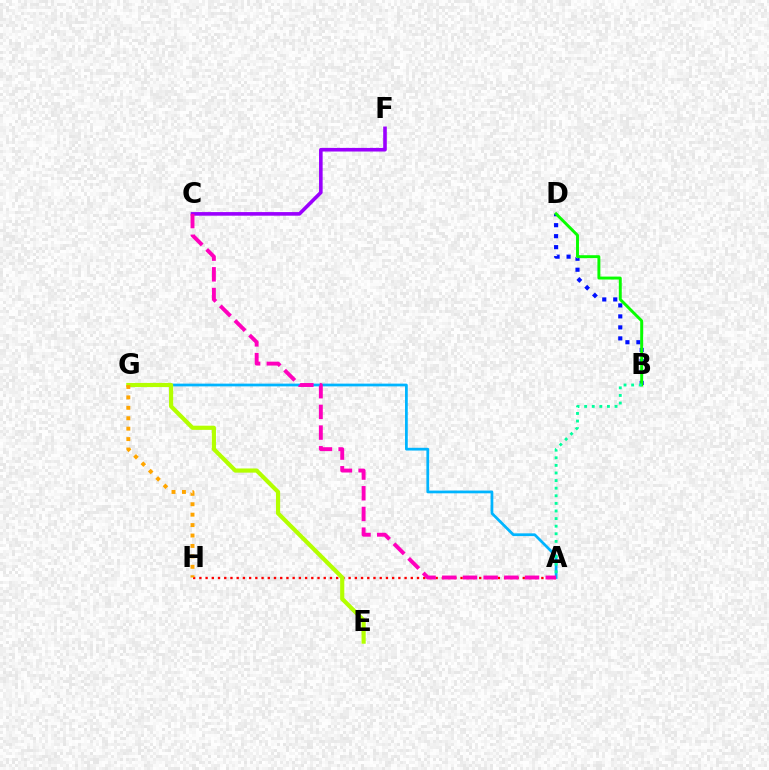{('A', 'H'): [{'color': '#ff0000', 'line_style': 'dotted', 'thickness': 1.69}], ('B', 'D'): [{'color': '#0010ff', 'line_style': 'dotted', 'thickness': 2.99}, {'color': '#08ff00', 'line_style': 'solid', 'thickness': 2.11}], ('A', 'G'): [{'color': '#00b5ff', 'line_style': 'solid', 'thickness': 1.98}], ('C', 'F'): [{'color': '#9b00ff', 'line_style': 'solid', 'thickness': 2.59}], ('E', 'G'): [{'color': '#b3ff00', 'line_style': 'solid', 'thickness': 3.0}], ('G', 'H'): [{'color': '#ffa500', 'line_style': 'dotted', 'thickness': 2.83}], ('A', 'C'): [{'color': '#ff00bd', 'line_style': 'dashed', 'thickness': 2.81}], ('A', 'B'): [{'color': '#00ff9d', 'line_style': 'dotted', 'thickness': 2.06}]}